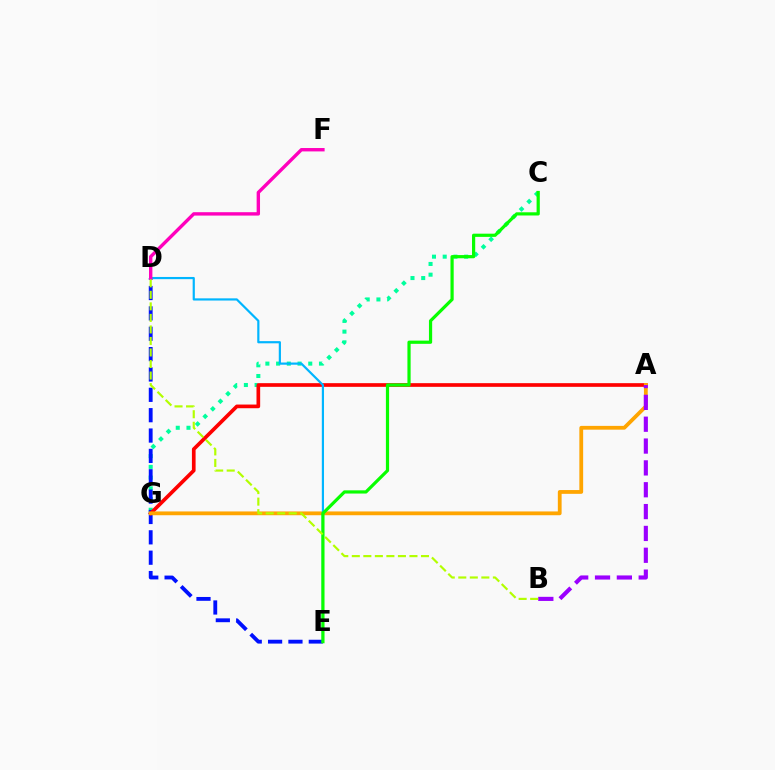{('C', 'G'): [{'color': '#00ff9d', 'line_style': 'dotted', 'thickness': 2.91}], ('D', 'E'): [{'color': '#0010ff', 'line_style': 'dashed', 'thickness': 2.77}, {'color': '#00b5ff', 'line_style': 'solid', 'thickness': 1.58}], ('A', 'G'): [{'color': '#ff0000', 'line_style': 'solid', 'thickness': 2.64}, {'color': '#ffa500', 'line_style': 'solid', 'thickness': 2.73}], ('A', 'B'): [{'color': '#9b00ff', 'line_style': 'dashed', 'thickness': 2.97}], ('D', 'F'): [{'color': '#ff00bd', 'line_style': 'solid', 'thickness': 2.44}], ('C', 'E'): [{'color': '#08ff00', 'line_style': 'solid', 'thickness': 2.31}], ('B', 'D'): [{'color': '#b3ff00', 'line_style': 'dashed', 'thickness': 1.57}]}